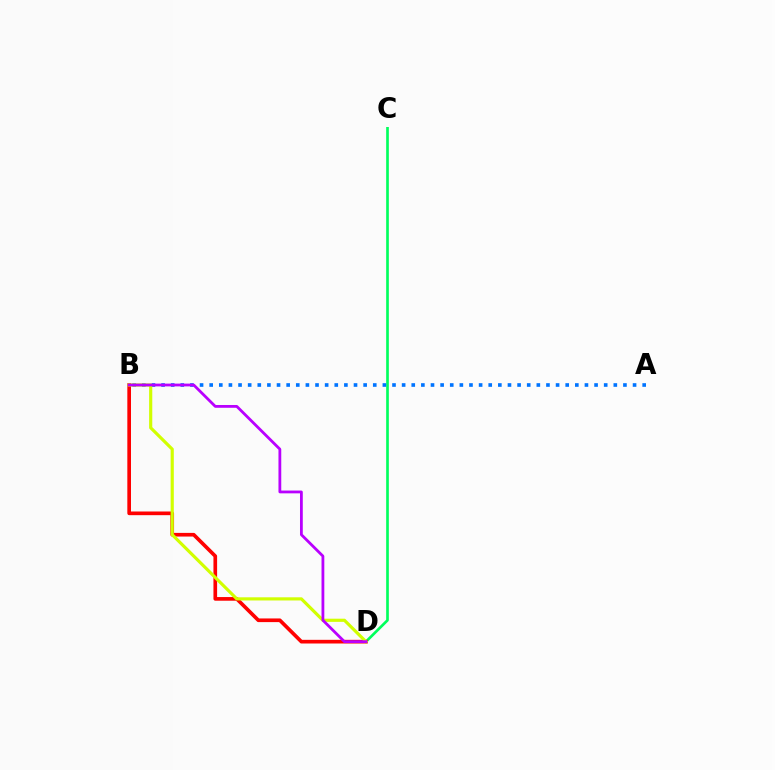{('C', 'D'): [{'color': '#00ff5c', 'line_style': 'solid', 'thickness': 1.93}], ('B', 'D'): [{'color': '#ff0000', 'line_style': 'solid', 'thickness': 2.64}, {'color': '#d1ff00', 'line_style': 'solid', 'thickness': 2.27}, {'color': '#b900ff', 'line_style': 'solid', 'thickness': 2.01}], ('A', 'B'): [{'color': '#0074ff', 'line_style': 'dotted', 'thickness': 2.61}]}